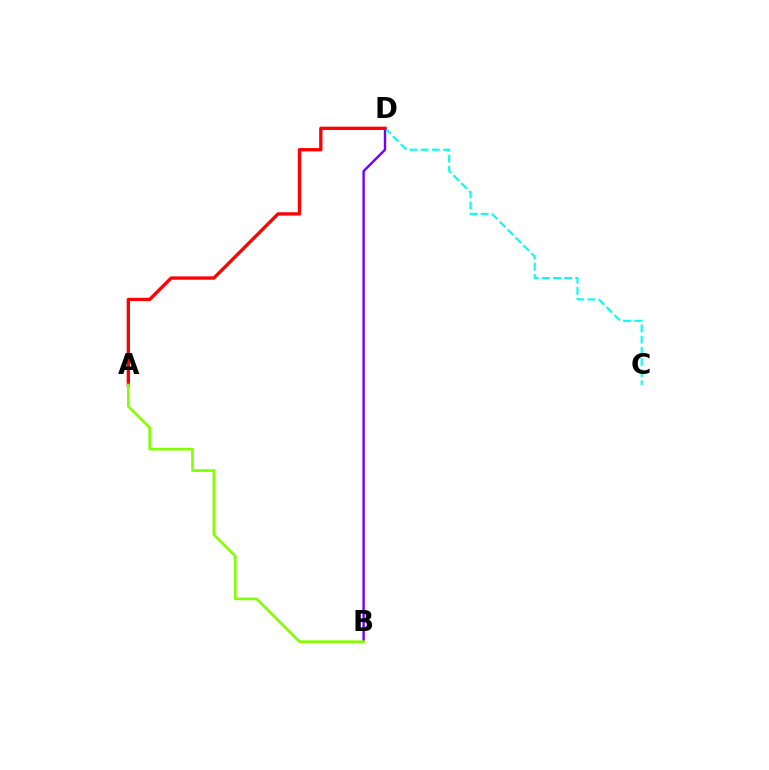{('B', 'D'): [{'color': '#7200ff', 'line_style': 'solid', 'thickness': 1.74}], ('C', 'D'): [{'color': '#00fff6', 'line_style': 'dashed', 'thickness': 1.51}], ('A', 'D'): [{'color': '#ff0000', 'line_style': 'solid', 'thickness': 2.39}], ('A', 'B'): [{'color': '#84ff00', 'line_style': 'solid', 'thickness': 1.92}]}